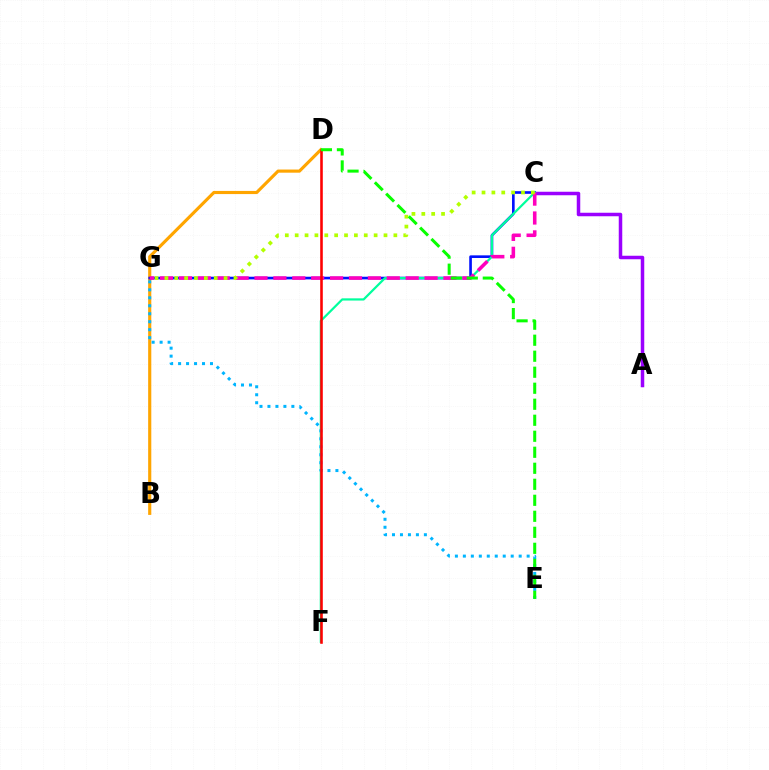{('A', 'C'): [{'color': '#9b00ff', 'line_style': 'solid', 'thickness': 2.52}], ('B', 'D'): [{'color': '#ffa500', 'line_style': 'solid', 'thickness': 2.26}], ('C', 'G'): [{'color': '#0010ff', 'line_style': 'solid', 'thickness': 1.9}, {'color': '#ff00bd', 'line_style': 'dashed', 'thickness': 2.57}, {'color': '#b3ff00', 'line_style': 'dotted', 'thickness': 2.68}], ('C', 'F'): [{'color': '#00ff9d', 'line_style': 'solid', 'thickness': 1.6}], ('E', 'G'): [{'color': '#00b5ff', 'line_style': 'dotted', 'thickness': 2.17}], ('D', 'F'): [{'color': '#ff0000', 'line_style': 'solid', 'thickness': 1.86}], ('D', 'E'): [{'color': '#08ff00', 'line_style': 'dashed', 'thickness': 2.17}]}